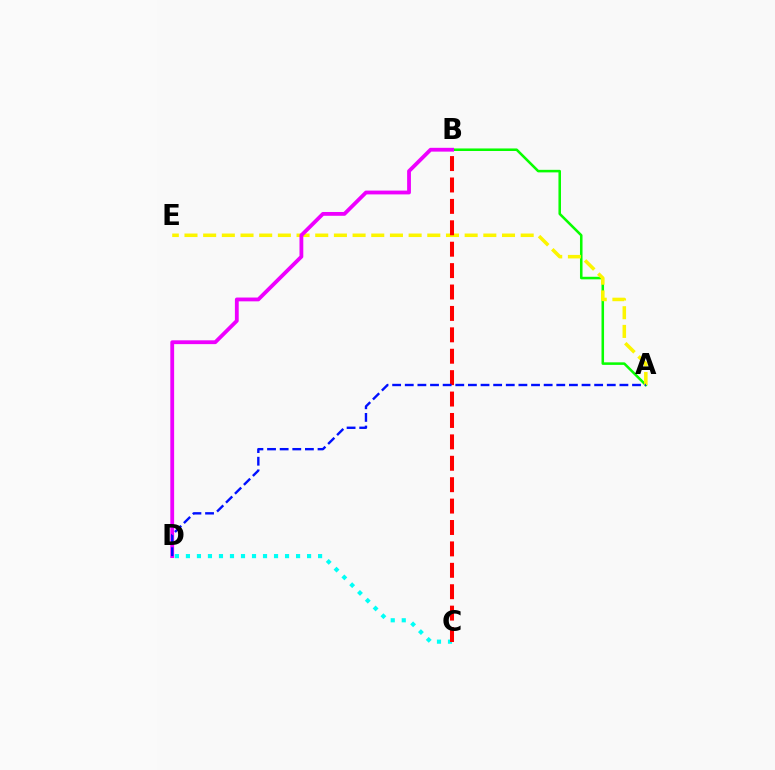{('A', 'B'): [{'color': '#08ff00', 'line_style': 'solid', 'thickness': 1.84}], ('C', 'D'): [{'color': '#00fff6', 'line_style': 'dotted', 'thickness': 2.99}], ('A', 'E'): [{'color': '#fcf500', 'line_style': 'dashed', 'thickness': 2.54}], ('B', 'D'): [{'color': '#ee00ff', 'line_style': 'solid', 'thickness': 2.74}], ('B', 'C'): [{'color': '#ff0000', 'line_style': 'dashed', 'thickness': 2.91}], ('A', 'D'): [{'color': '#0010ff', 'line_style': 'dashed', 'thickness': 1.72}]}